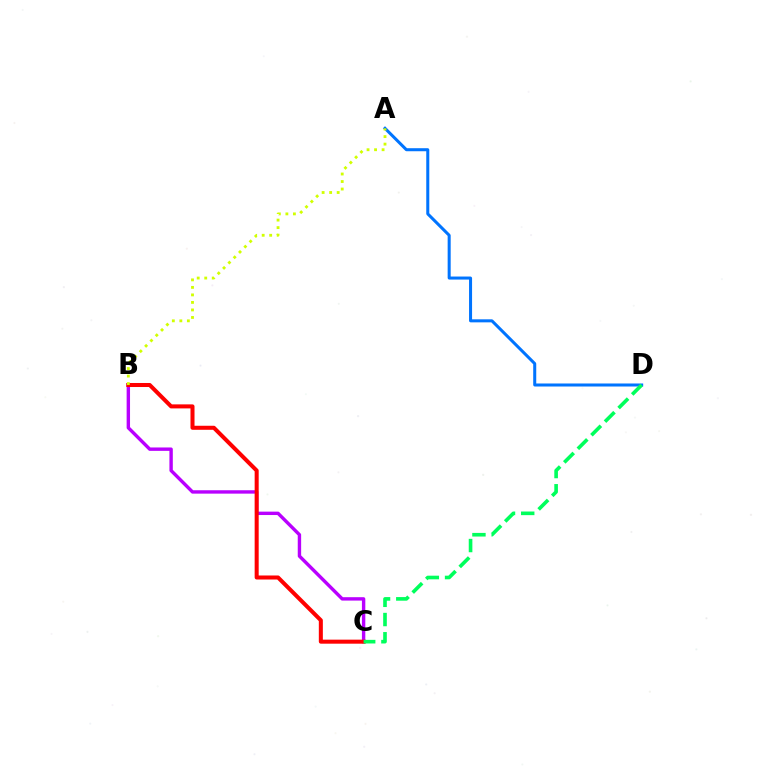{('B', 'C'): [{'color': '#b900ff', 'line_style': 'solid', 'thickness': 2.44}, {'color': '#ff0000', 'line_style': 'solid', 'thickness': 2.9}], ('A', 'D'): [{'color': '#0074ff', 'line_style': 'solid', 'thickness': 2.18}], ('A', 'B'): [{'color': '#d1ff00', 'line_style': 'dotted', 'thickness': 2.04}], ('C', 'D'): [{'color': '#00ff5c', 'line_style': 'dashed', 'thickness': 2.61}]}